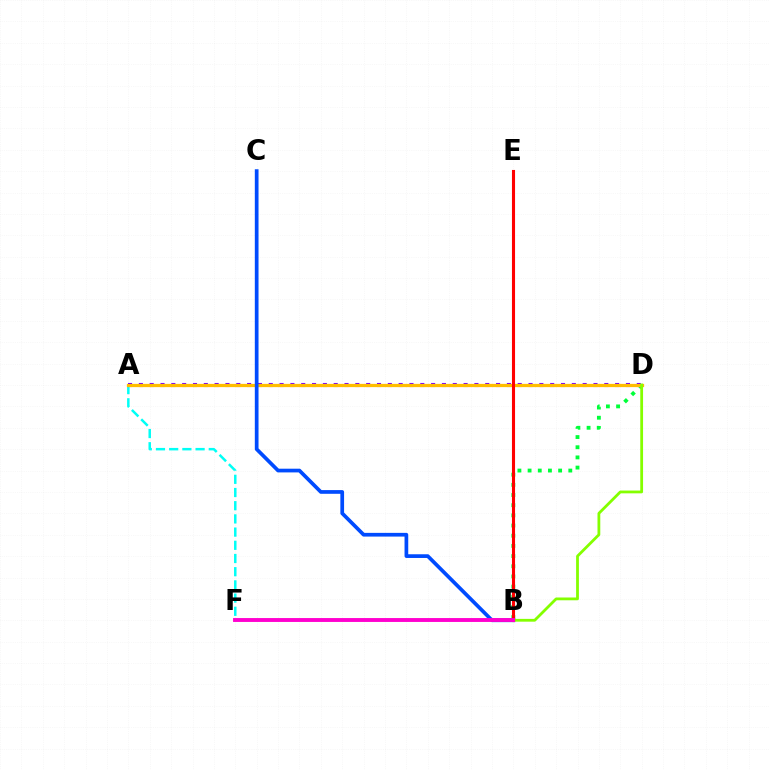{('A', 'D'): [{'color': '#7200ff', 'line_style': 'dotted', 'thickness': 2.94}, {'color': '#ffbd00', 'line_style': 'solid', 'thickness': 2.34}], ('B', 'D'): [{'color': '#00ff39', 'line_style': 'dotted', 'thickness': 2.77}, {'color': '#84ff00', 'line_style': 'solid', 'thickness': 2.01}], ('A', 'F'): [{'color': '#00fff6', 'line_style': 'dashed', 'thickness': 1.79}], ('B', 'C'): [{'color': '#004bff', 'line_style': 'solid', 'thickness': 2.67}], ('B', 'E'): [{'color': '#ff0000', 'line_style': 'solid', 'thickness': 2.23}], ('B', 'F'): [{'color': '#ff00cf', 'line_style': 'solid', 'thickness': 2.8}]}